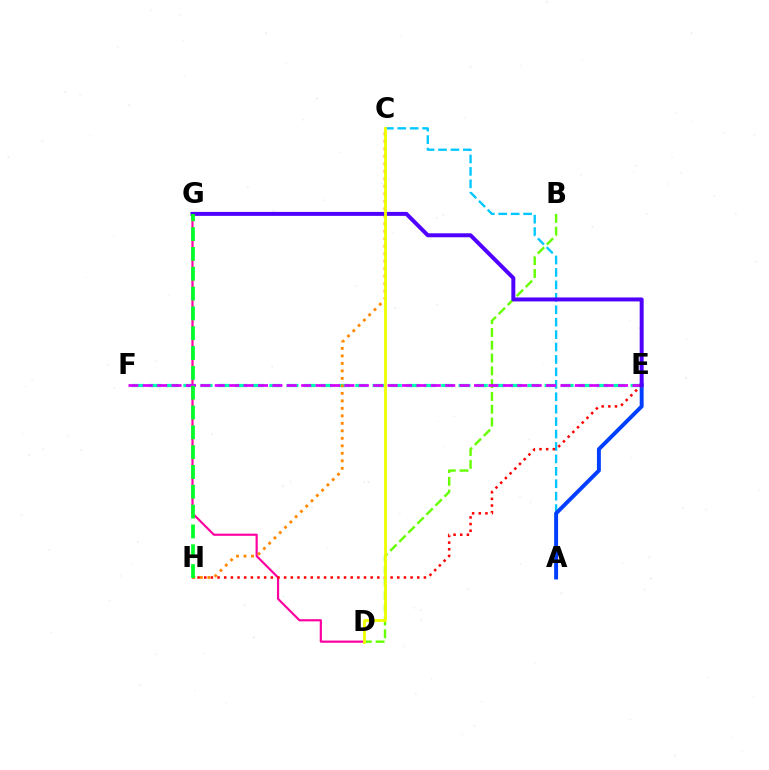{('B', 'D'): [{'color': '#66ff00', 'line_style': 'dashed', 'thickness': 1.74}], ('A', 'C'): [{'color': '#00c7ff', 'line_style': 'dashed', 'thickness': 1.69}], ('E', 'F'): [{'color': '#00ffaf', 'line_style': 'dashed', 'thickness': 2.34}, {'color': '#d600ff', 'line_style': 'dashed', 'thickness': 1.96}], ('D', 'G'): [{'color': '#ff00a0', 'line_style': 'solid', 'thickness': 1.57}], ('C', 'H'): [{'color': '#ff8800', 'line_style': 'dotted', 'thickness': 2.04}], ('A', 'E'): [{'color': '#003fff', 'line_style': 'solid', 'thickness': 2.82}], ('E', 'H'): [{'color': '#ff0000', 'line_style': 'dotted', 'thickness': 1.81}], ('E', 'G'): [{'color': '#4f00ff', 'line_style': 'solid', 'thickness': 2.86}], ('G', 'H'): [{'color': '#00ff27', 'line_style': 'dashed', 'thickness': 2.69}], ('C', 'D'): [{'color': '#eeff00', 'line_style': 'solid', 'thickness': 2.02}]}